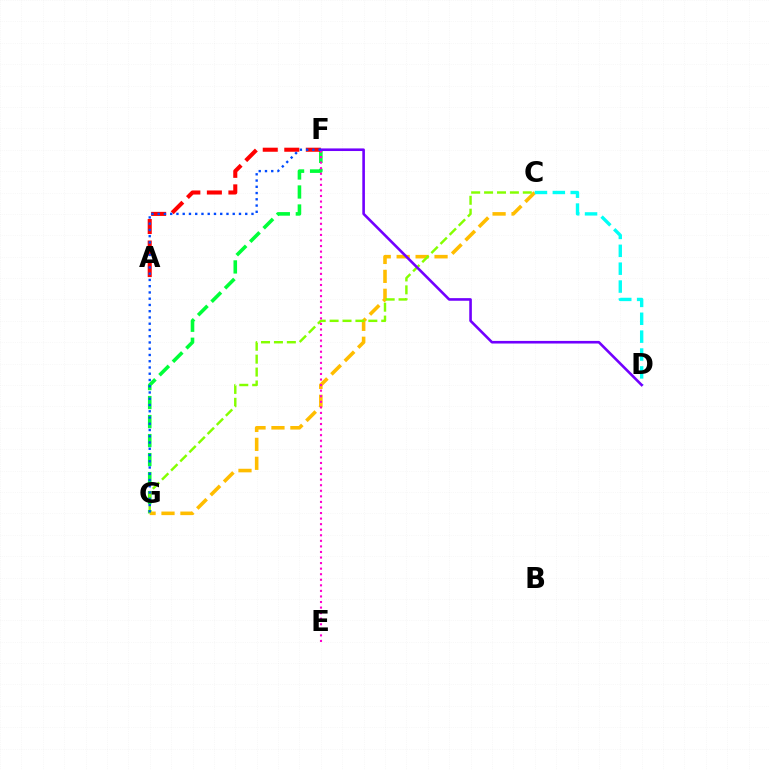{('F', 'G'): [{'color': '#00ff39', 'line_style': 'dashed', 'thickness': 2.58}, {'color': '#004bff', 'line_style': 'dotted', 'thickness': 1.7}], ('C', 'G'): [{'color': '#ffbd00', 'line_style': 'dashed', 'thickness': 2.57}, {'color': '#84ff00', 'line_style': 'dashed', 'thickness': 1.75}], ('C', 'D'): [{'color': '#00fff6', 'line_style': 'dashed', 'thickness': 2.43}], ('A', 'F'): [{'color': '#ff0000', 'line_style': 'dashed', 'thickness': 2.93}], ('E', 'F'): [{'color': '#ff00cf', 'line_style': 'dotted', 'thickness': 1.51}], ('D', 'F'): [{'color': '#7200ff', 'line_style': 'solid', 'thickness': 1.88}]}